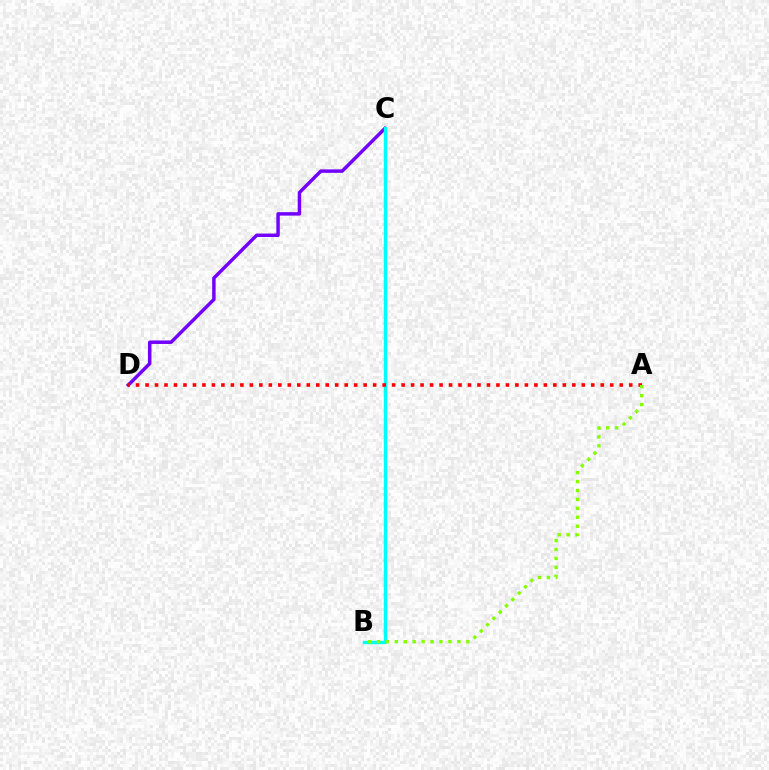{('C', 'D'): [{'color': '#7200ff', 'line_style': 'solid', 'thickness': 2.49}], ('B', 'C'): [{'color': '#00fff6', 'line_style': 'solid', 'thickness': 2.46}], ('A', 'D'): [{'color': '#ff0000', 'line_style': 'dotted', 'thickness': 2.58}], ('A', 'B'): [{'color': '#84ff00', 'line_style': 'dotted', 'thickness': 2.43}]}